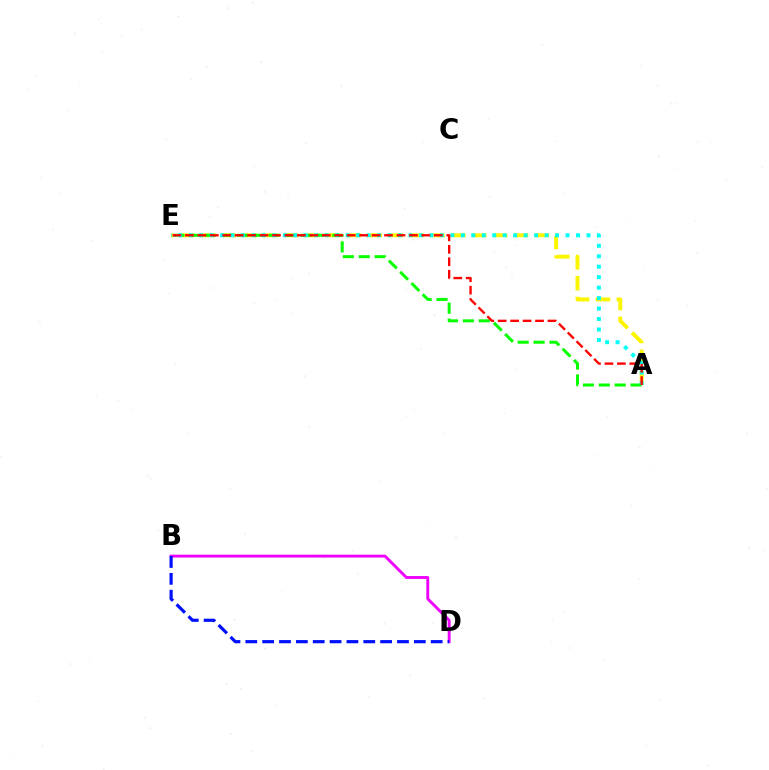{('A', 'E'): [{'color': '#fcf500', 'line_style': 'dashed', 'thickness': 2.84}, {'color': '#08ff00', 'line_style': 'dashed', 'thickness': 2.16}, {'color': '#00fff6', 'line_style': 'dotted', 'thickness': 2.84}, {'color': '#ff0000', 'line_style': 'dashed', 'thickness': 1.69}], ('B', 'D'): [{'color': '#ee00ff', 'line_style': 'solid', 'thickness': 2.08}, {'color': '#0010ff', 'line_style': 'dashed', 'thickness': 2.29}]}